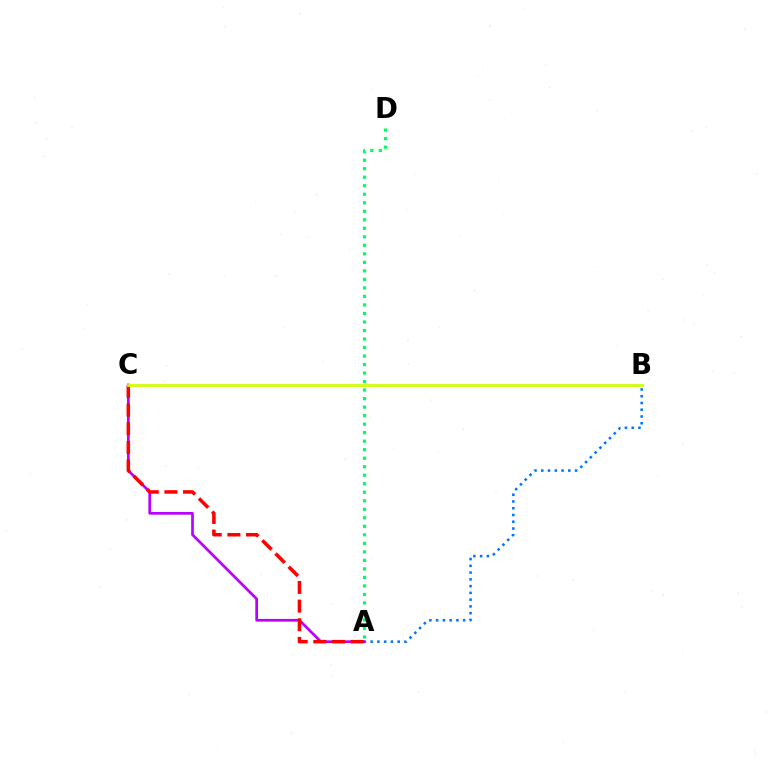{('A', 'D'): [{'color': '#00ff5c', 'line_style': 'dotted', 'thickness': 2.31}], ('A', 'B'): [{'color': '#0074ff', 'line_style': 'dotted', 'thickness': 1.84}], ('A', 'C'): [{'color': '#b900ff', 'line_style': 'solid', 'thickness': 1.94}, {'color': '#ff0000', 'line_style': 'dashed', 'thickness': 2.53}], ('B', 'C'): [{'color': '#d1ff00', 'line_style': 'solid', 'thickness': 1.95}]}